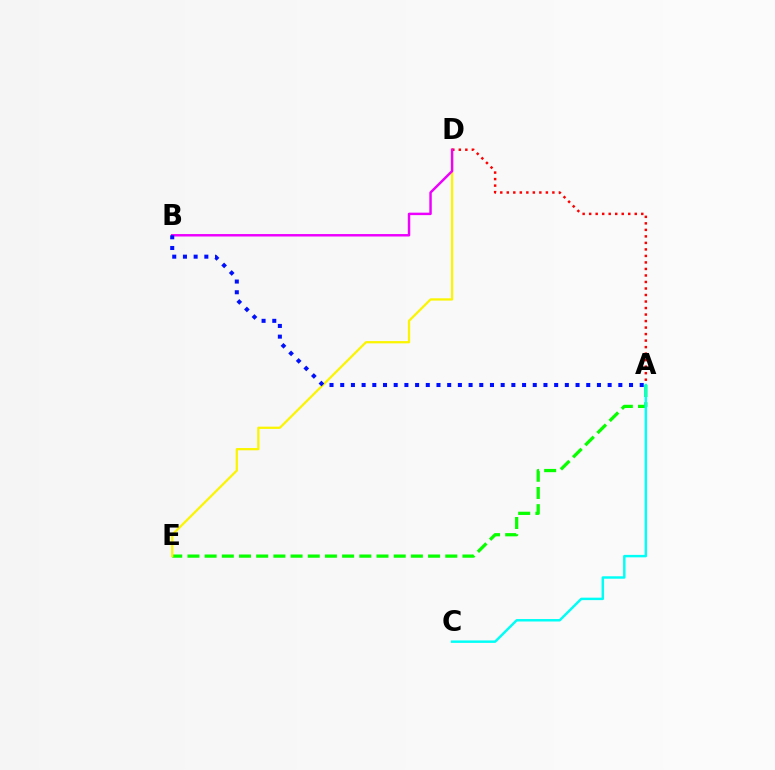{('A', 'E'): [{'color': '#08ff00', 'line_style': 'dashed', 'thickness': 2.34}], ('A', 'C'): [{'color': '#00fff6', 'line_style': 'solid', 'thickness': 1.77}], ('D', 'E'): [{'color': '#fcf500', 'line_style': 'solid', 'thickness': 1.62}], ('A', 'D'): [{'color': '#ff0000', 'line_style': 'dotted', 'thickness': 1.77}], ('B', 'D'): [{'color': '#ee00ff', 'line_style': 'solid', 'thickness': 1.77}], ('A', 'B'): [{'color': '#0010ff', 'line_style': 'dotted', 'thickness': 2.91}]}